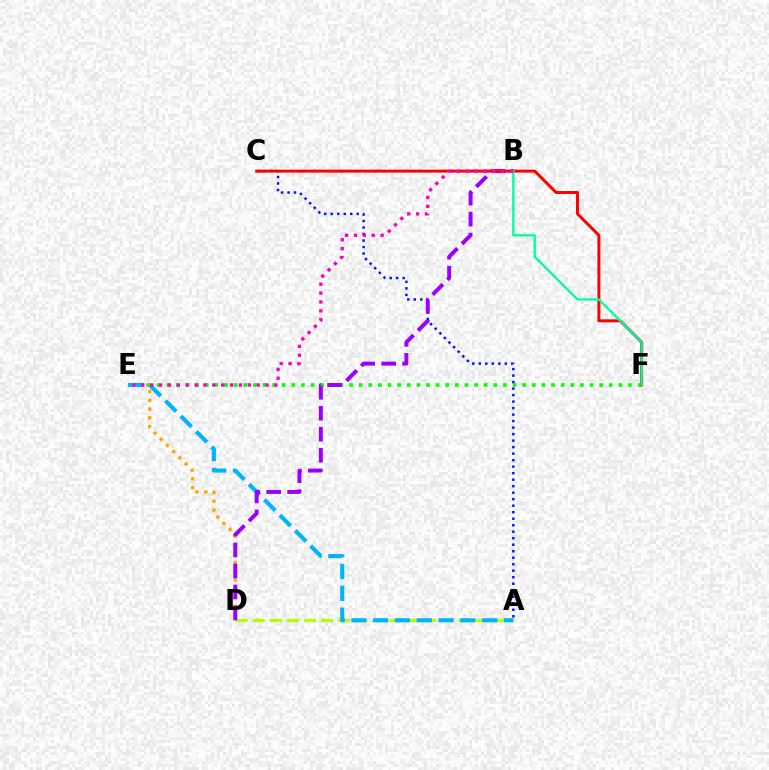{('D', 'E'): [{'color': '#ffa500', 'line_style': 'dotted', 'thickness': 2.38}], ('E', 'F'): [{'color': '#08ff00', 'line_style': 'dotted', 'thickness': 2.61}], ('A', 'D'): [{'color': '#b3ff00', 'line_style': 'dashed', 'thickness': 2.33}], ('A', 'C'): [{'color': '#0010ff', 'line_style': 'dotted', 'thickness': 1.77}], ('A', 'E'): [{'color': '#00b5ff', 'line_style': 'dashed', 'thickness': 2.96}], ('B', 'D'): [{'color': '#9b00ff', 'line_style': 'dashed', 'thickness': 2.85}], ('C', 'F'): [{'color': '#ff0000', 'line_style': 'solid', 'thickness': 2.14}], ('B', 'F'): [{'color': '#00ff9d', 'line_style': 'solid', 'thickness': 1.66}], ('B', 'E'): [{'color': '#ff00bd', 'line_style': 'dotted', 'thickness': 2.41}]}